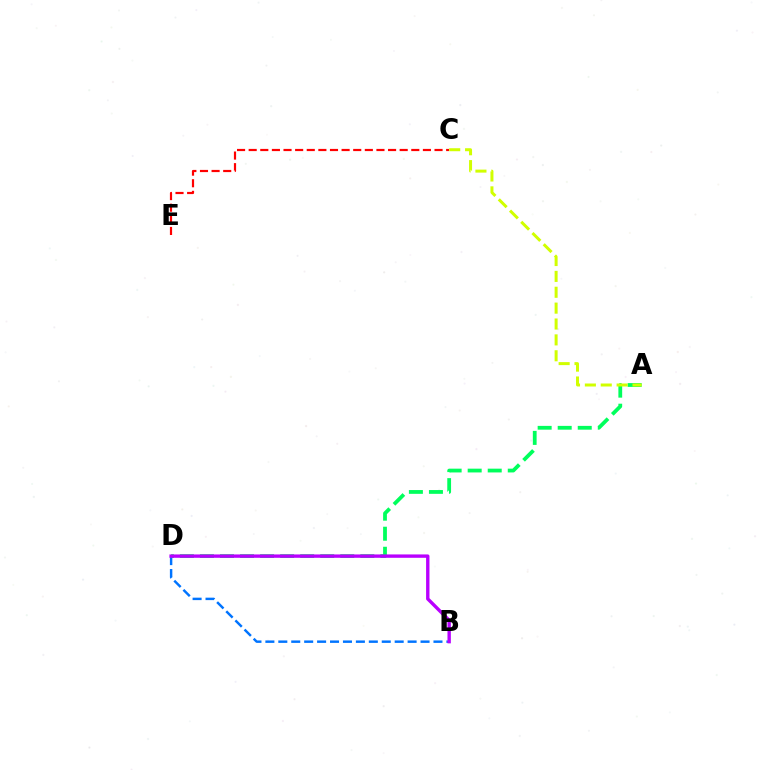{('A', 'D'): [{'color': '#00ff5c', 'line_style': 'dashed', 'thickness': 2.72}], ('B', 'D'): [{'color': '#0074ff', 'line_style': 'dashed', 'thickness': 1.76}, {'color': '#b900ff', 'line_style': 'solid', 'thickness': 2.43}], ('C', 'E'): [{'color': '#ff0000', 'line_style': 'dashed', 'thickness': 1.58}], ('A', 'C'): [{'color': '#d1ff00', 'line_style': 'dashed', 'thickness': 2.16}]}